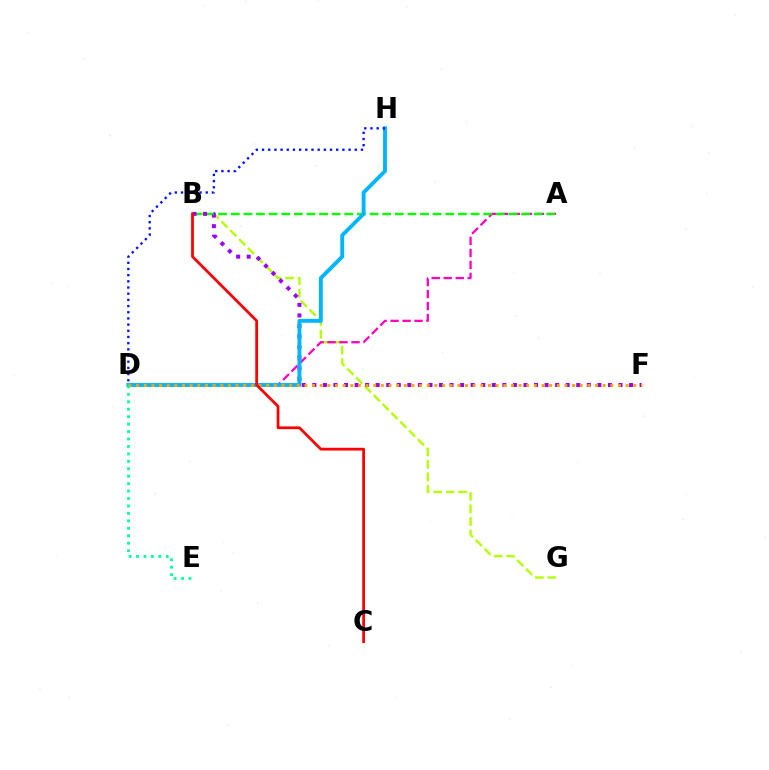{('B', 'G'): [{'color': '#b3ff00', 'line_style': 'dashed', 'thickness': 1.69}], ('A', 'D'): [{'color': '#ff00bd', 'line_style': 'dashed', 'thickness': 1.63}], ('A', 'B'): [{'color': '#08ff00', 'line_style': 'dashed', 'thickness': 1.71}], ('B', 'F'): [{'color': '#9b00ff', 'line_style': 'dotted', 'thickness': 2.87}], ('D', 'H'): [{'color': '#00b5ff', 'line_style': 'solid', 'thickness': 2.79}, {'color': '#0010ff', 'line_style': 'dotted', 'thickness': 1.68}], ('D', 'F'): [{'color': '#ffa500', 'line_style': 'dotted', 'thickness': 2.08}], ('B', 'C'): [{'color': '#ff0000', 'line_style': 'solid', 'thickness': 1.98}], ('D', 'E'): [{'color': '#00ff9d', 'line_style': 'dotted', 'thickness': 2.02}]}